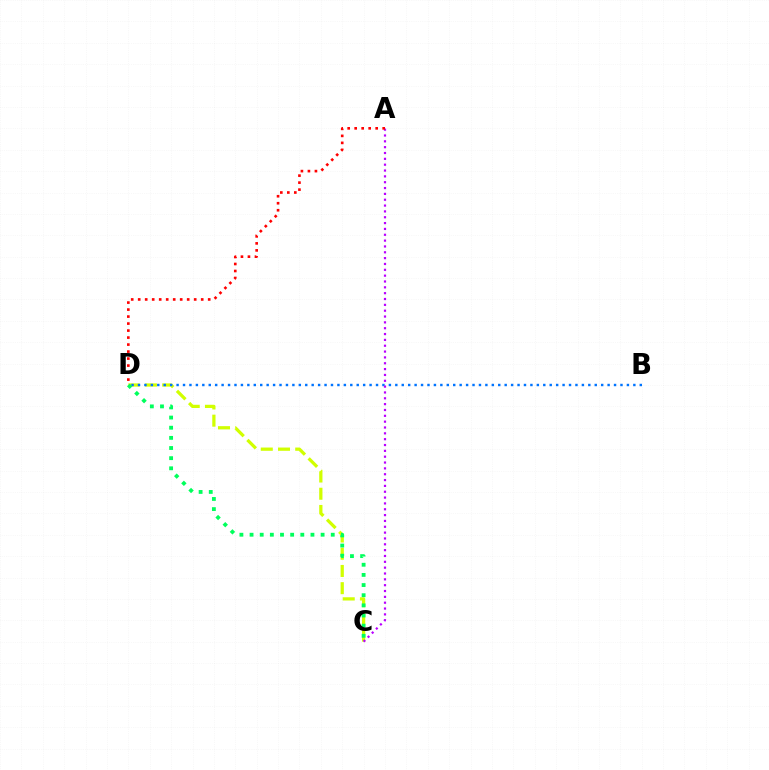{('C', 'D'): [{'color': '#d1ff00', 'line_style': 'dashed', 'thickness': 2.34}, {'color': '#00ff5c', 'line_style': 'dotted', 'thickness': 2.76}], ('B', 'D'): [{'color': '#0074ff', 'line_style': 'dotted', 'thickness': 1.75}], ('A', 'C'): [{'color': '#b900ff', 'line_style': 'dotted', 'thickness': 1.59}], ('A', 'D'): [{'color': '#ff0000', 'line_style': 'dotted', 'thickness': 1.9}]}